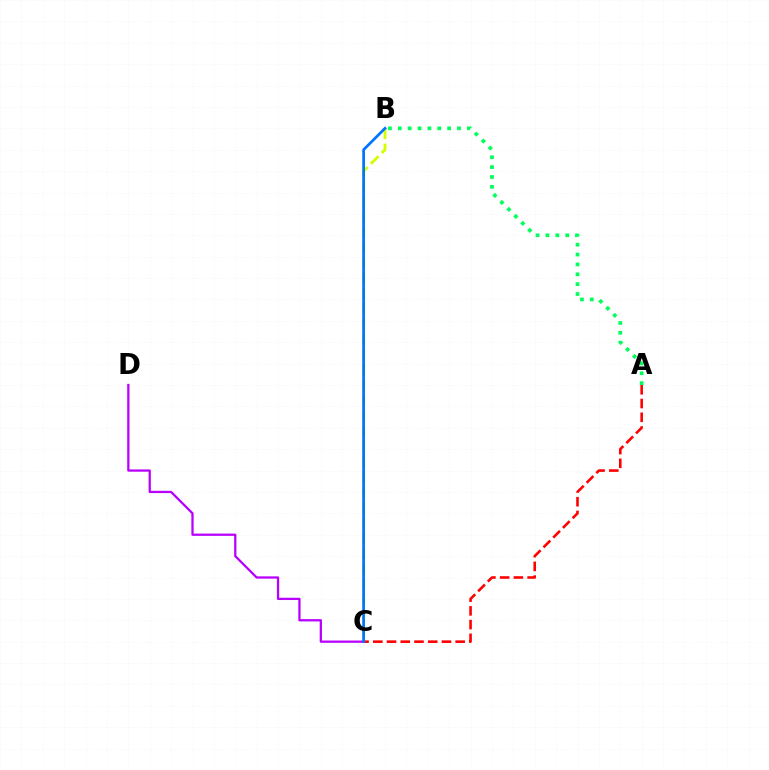{('A', 'C'): [{'color': '#ff0000', 'line_style': 'dashed', 'thickness': 1.87}], ('A', 'B'): [{'color': '#00ff5c', 'line_style': 'dotted', 'thickness': 2.68}], ('B', 'C'): [{'color': '#d1ff00', 'line_style': 'dashed', 'thickness': 2.08}, {'color': '#0074ff', 'line_style': 'solid', 'thickness': 1.96}], ('C', 'D'): [{'color': '#b900ff', 'line_style': 'solid', 'thickness': 1.64}]}